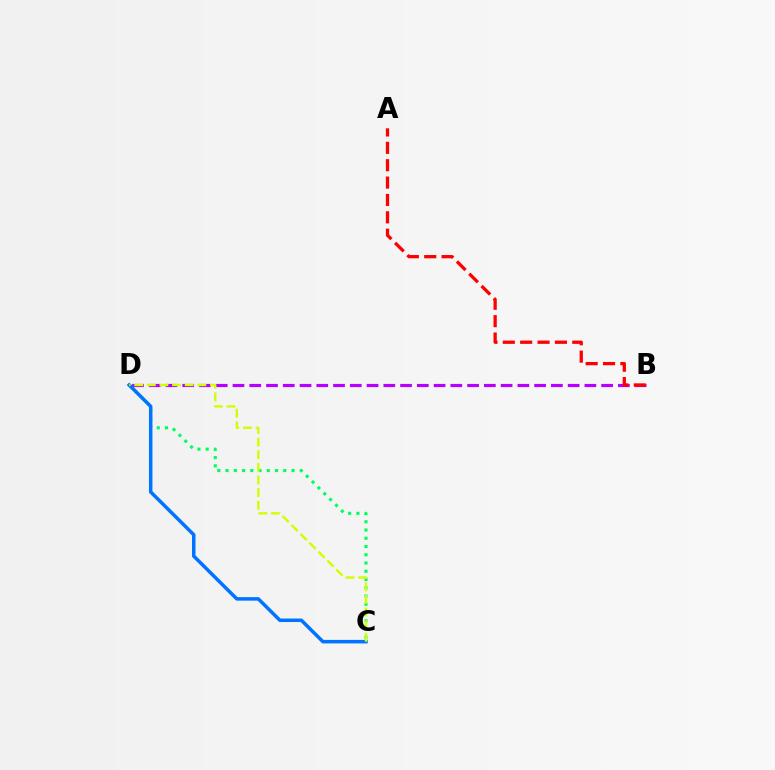{('C', 'D'): [{'color': '#00ff5c', 'line_style': 'dotted', 'thickness': 2.24}, {'color': '#0074ff', 'line_style': 'solid', 'thickness': 2.53}, {'color': '#d1ff00', 'line_style': 'dashed', 'thickness': 1.71}], ('B', 'D'): [{'color': '#b900ff', 'line_style': 'dashed', 'thickness': 2.28}], ('A', 'B'): [{'color': '#ff0000', 'line_style': 'dashed', 'thickness': 2.36}]}